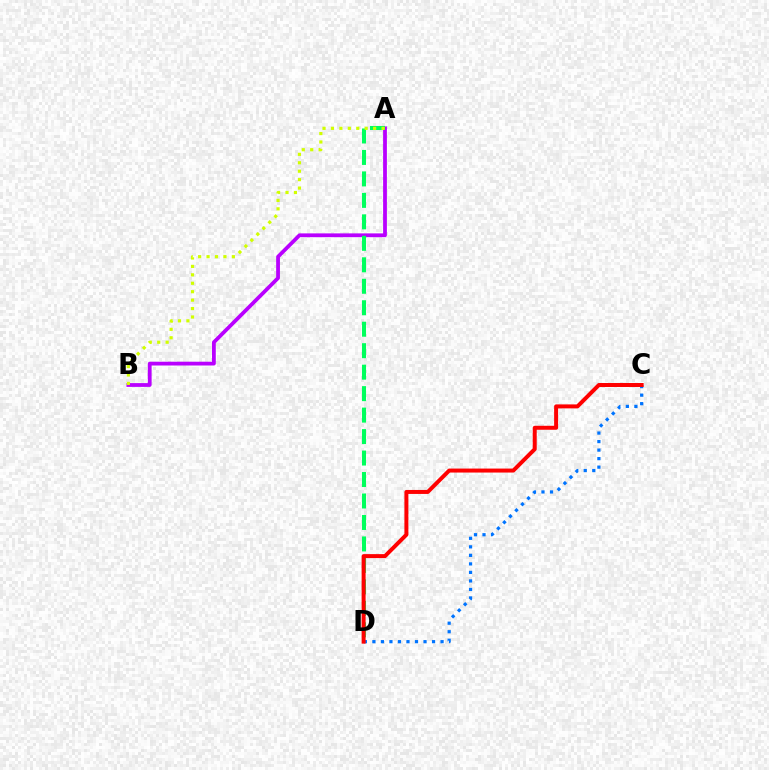{('A', 'B'): [{'color': '#b900ff', 'line_style': 'solid', 'thickness': 2.72}, {'color': '#d1ff00', 'line_style': 'dotted', 'thickness': 2.29}], ('A', 'D'): [{'color': '#00ff5c', 'line_style': 'dashed', 'thickness': 2.92}], ('C', 'D'): [{'color': '#0074ff', 'line_style': 'dotted', 'thickness': 2.32}, {'color': '#ff0000', 'line_style': 'solid', 'thickness': 2.87}]}